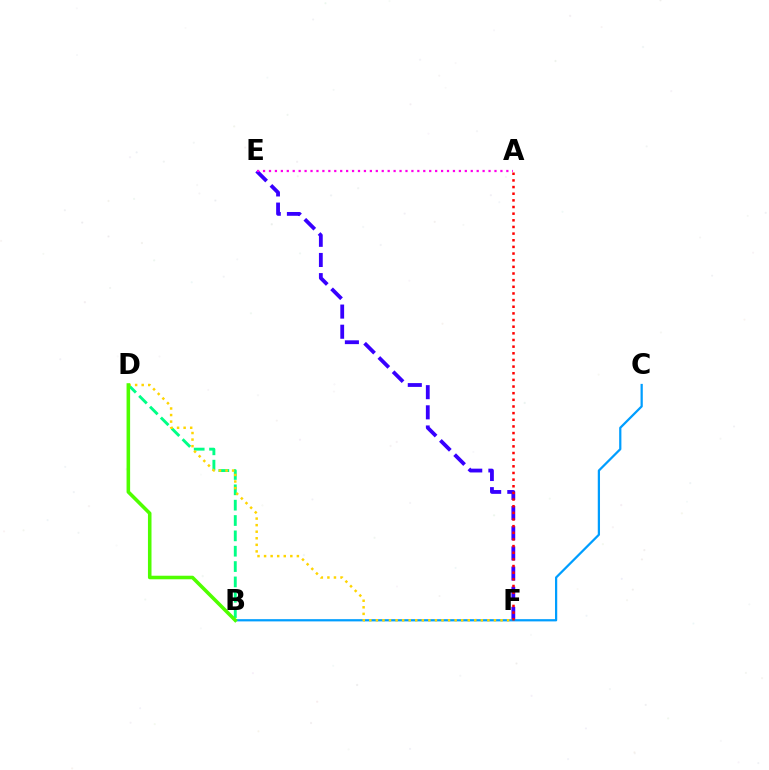{('E', 'F'): [{'color': '#3700ff', 'line_style': 'dashed', 'thickness': 2.74}], ('A', 'E'): [{'color': '#ff00ed', 'line_style': 'dotted', 'thickness': 1.61}], ('B', 'C'): [{'color': '#009eff', 'line_style': 'solid', 'thickness': 1.61}], ('A', 'F'): [{'color': '#ff0000', 'line_style': 'dotted', 'thickness': 1.81}], ('B', 'D'): [{'color': '#00ff86', 'line_style': 'dashed', 'thickness': 2.08}, {'color': '#4fff00', 'line_style': 'solid', 'thickness': 2.56}], ('D', 'F'): [{'color': '#ffd500', 'line_style': 'dotted', 'thickness': 1.78}]}